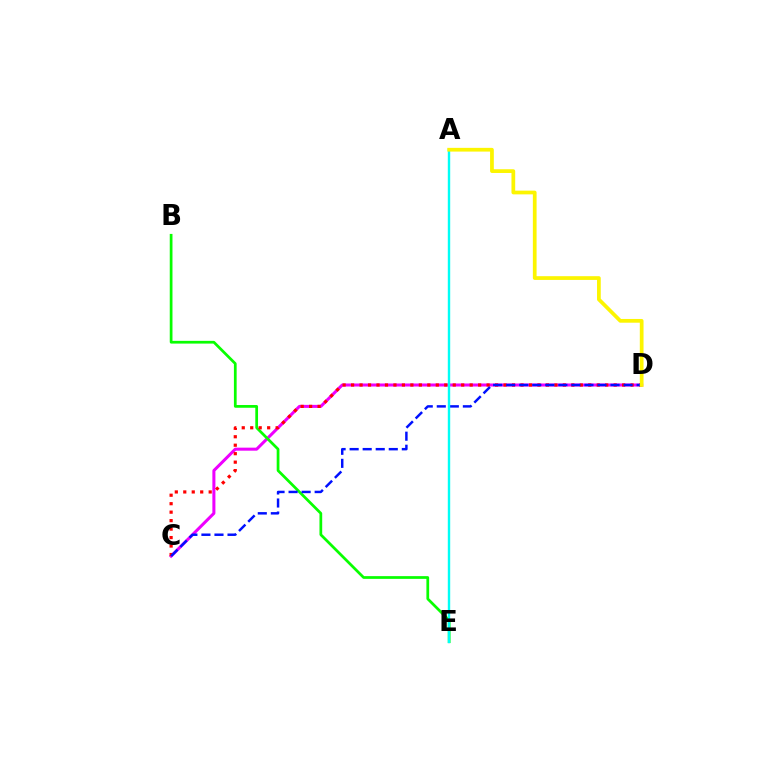{('C', 'D'): [{'color': '#ee00ff', 'line_style': 'solid', 'thickness': 2.18}, {'color': '#ff0000', 'line_style': 'dotted', 'thickness': 2.3}, {'color': '#0010ff', 'line_style': 'dashed', 'thickness': 1.77}], ('B', 'E'): [{'color': '#08ff00', 'line_style': 'solid', 'thickness': 1.97}], ('A', 'E'): [{'color': '#00fff6', 'line_style': 'solid', 'thickness': 1.73}], ('A', 'D'): [{'color': '#fcf500', 'line_style': 'solid', 'thickness': 2.69}]}